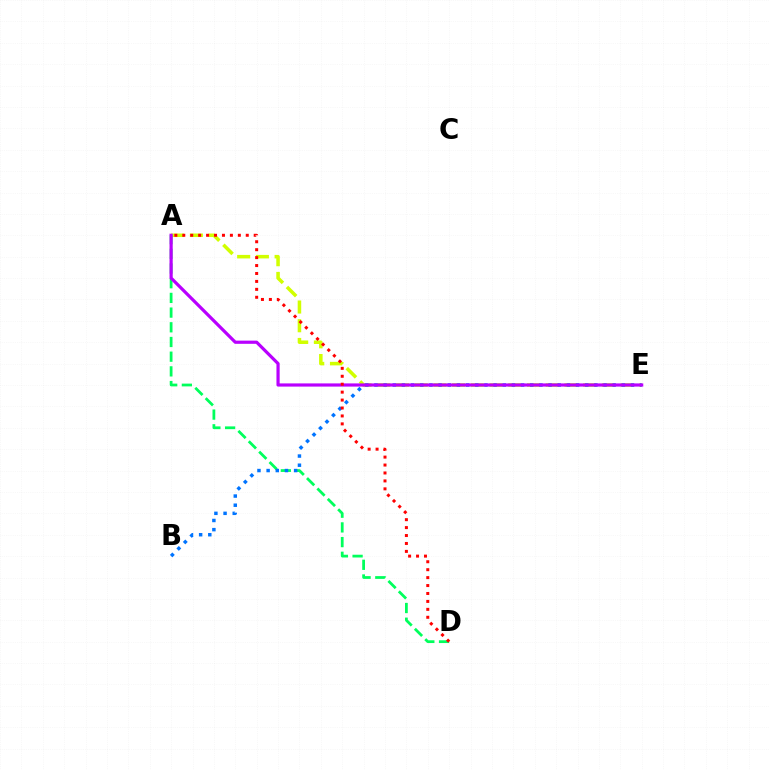{('A', 'E'): [{'color': '#d1ff00', 'line_style': 'dashed', 'thickness': 2.54}, {'color': '#b900ff', 'line_style': 'solid', 'thickness': 2.3}], ('A', 'D'): [{'color': '#00ff5c', 'line_style': 'dashed', 'thickness': 2.0}, {'color': '#ff0000', 'line_style': 'dotted', 'thickness': 2.16}], ('B', 'E'): [{'color': '#0074ff', 'line_style': 'dotted', 'thickness': 2.49}]}